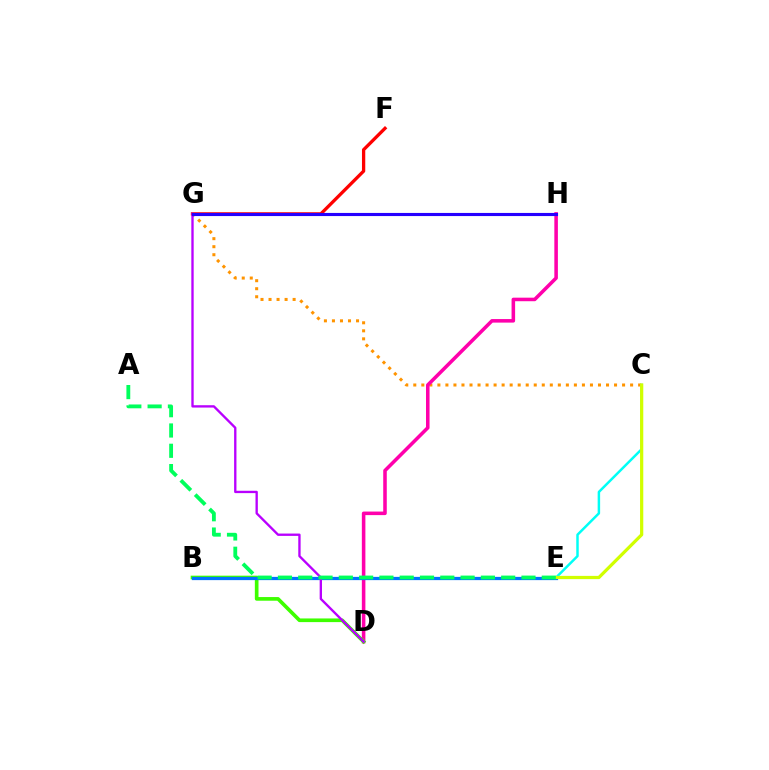{('C', 'G'): [{'color': '#ff9400', 'line_style': 'dotted', 'thickness': 2.18}], ('C', 'E'): [{'color': '#00fff6', 'line_style': 'solid', 'thickness': 1.78}, {'color': '#d1ff00', 'line_style': 'solid', 'thickness': 2.33}], ('D', 'H'): [{'color': '#ff00ac', 'line_style': 'solid', 'thickness': 2.56}], ('F', 'G'): [{'color': '#ff0000', 'line_style': 'solid', 'thickness': 2.37}], ('B', 'D'): [{'color': '#3dff00', 'line_style': 'solid', 'thickness': 2.64}], ('B', 'E'): [{'color': '#0074ff', 'line_style': 'solid', 'thickness': 2.33}], ('D', 'G'): [{'color': '#b900ff', 'line_style': 'solid', 'thickness': 1.69}], ('G', 'H'): [{'color': '#2500ff', 'line_style': 'solid', 'thickness': 2.25}], ('A', 'E'): [{'color': '#00ff5c', 'line_style': 'dashed', 'thickness': 2.76}]}